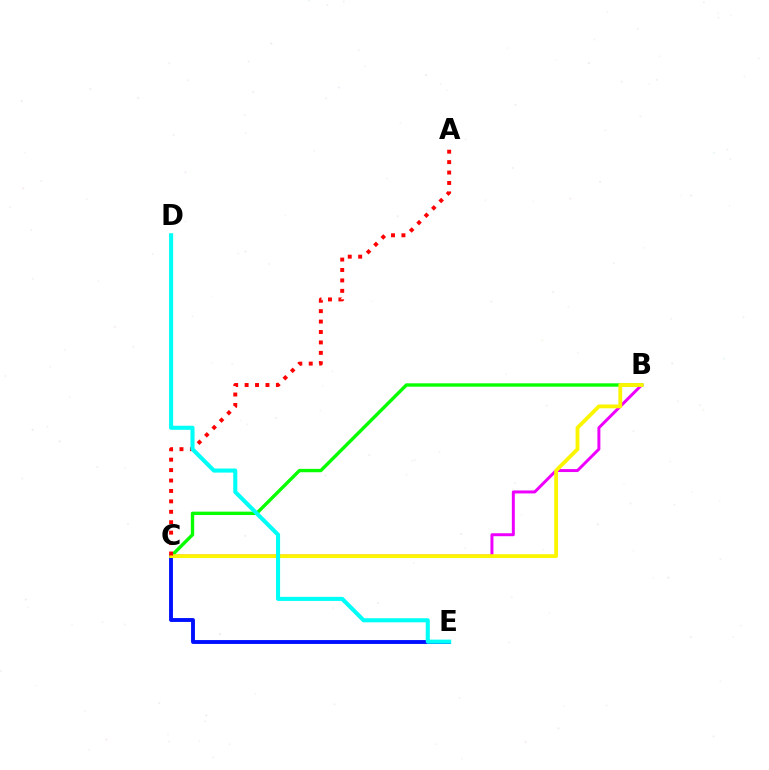{('B', 'C'): [{'color': '#08ff00', 'line_style': 'solid', 'thickness': 2.42}, {'color': '#ee00ff', 'line_style': 'solid', 'thickness': 2.14}, {'color': '#fcf500', 'line_style': 'solid', 'thickness': 2.74}], ('C', 'E'): [{'color': '#0010ff', 'line_style': 'solid', 'thickness': 2.79}], ('A', 'C'): [{'color': '#ff0000', 'line_style': 'dotted', 'thickness': 2.83}], ('D', 'E'): [{'color': '#00fff6', 'line_style': 'solid', 'thickness': 2.94}]}